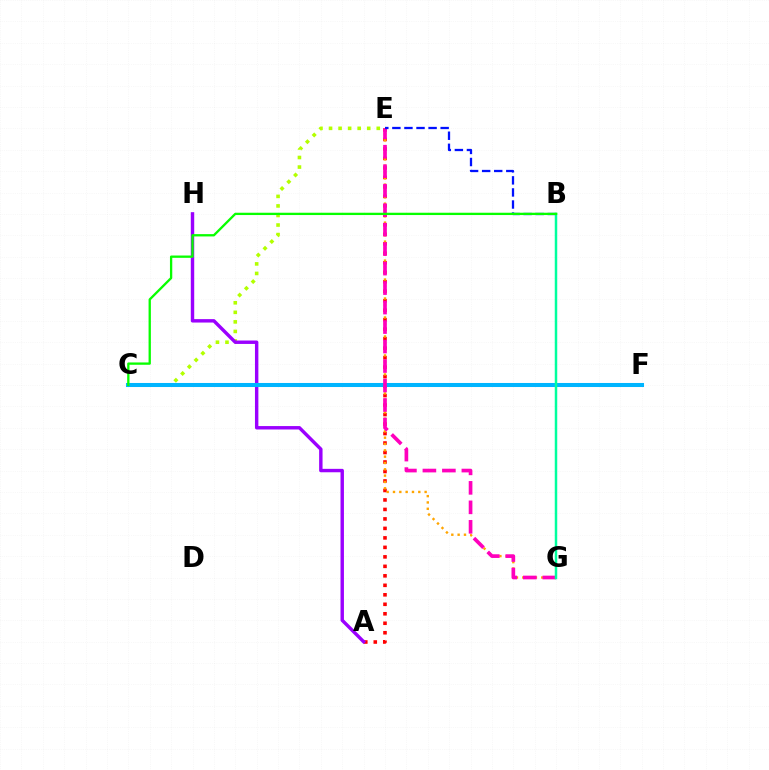{('A', 'E'): [{'color': '#ff0000', 'line_style': 'dotted', 'thickness': 2.58}], ('C', 'E'): [{'color': '#b3ff00', 'line_style': 'dotted', 'thickness': 2.59}], ('A', 'H'): [{'color': '#9b00ff', 'line_style': 'solid', 'thickness': 2.46}], ('E', 'G'): [{'color': '#ffa500', 'line_style': 'dotted', 'thickness': 1.72}, {'color': '#ff00bd', 'line_style': 'dashed', 'thickness': 2.65}], ('C', 'F'): [{'color': '#00b5ff', 'line_style': 'solid', 'thickness': 2.92}], ('B', 'E'): [{'color': '#0010ff', 'line_style': 'dashed', 'thickness': 1.64}], ('B', 'G'): [{'color': '#00ff9d', 'line_style': 'solid', 'thickness': 1.79}], ('B', 'C'): [{'color': '#08ff00', 'line_style': 'solid', 'thickness': 1.67}]}